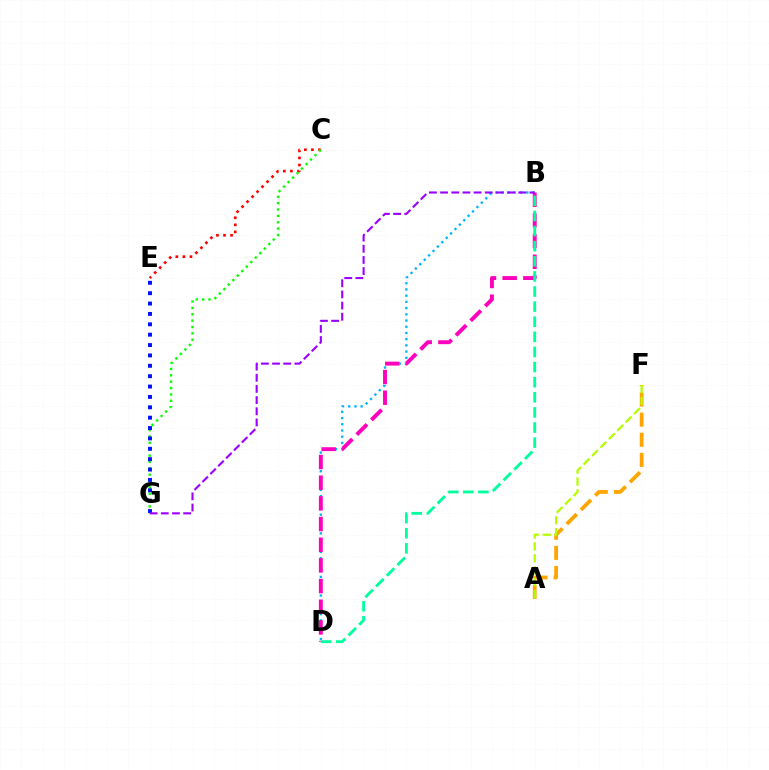{('B', 'D'): [{'color': '#00b5ff', 'line_style': 'dotted', 'thickness': 1.69}, {'color': '#ff00bd', 'line_style': 'dashed', 'thickness': 2.81}, {'color': '#00ff9d', 'line_style': 'dashed', 'thickness': 2.05}], ('C', 'E'): [{'color': '#ff0000', 'line_style': 'dotted', 'thickness': 1.92}], ('C', 'G'): [{'color': '#08ff00', 'line_style': 'dotted', 'thickness': 1.73}], ('A', 'F'): [{'color': '#ffa500', 'line_style': 'dashed', 'thickness': 2.73}, {'color': '#b3ff00', 'line_style': 'dashed', 'thickness': 1.62}], ('E', 'G'): [{'color': '#0010ff', 'line_style': 'dotted', 'thickness': 2.82}], ('B', 'G'): [{'color': '#9b00ff', 'line_style': 'dashed', 'thickness': 1.52}]}